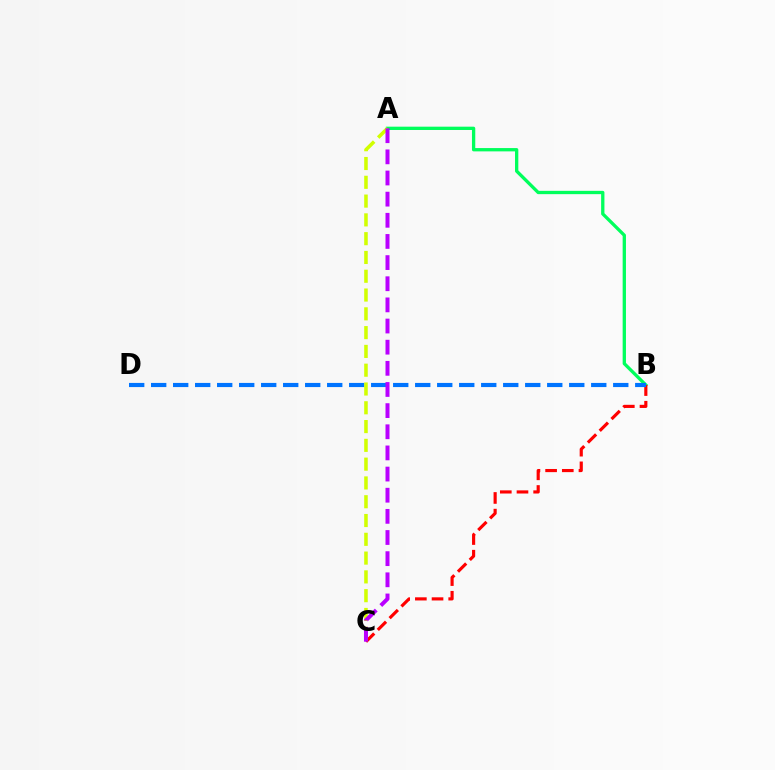{('A', 'B'): [{'color': '#00ff5c', 'line_style': 'solid', 'thickness': 2.38}], ('B', 'C'): [{'color': '#ff0000', 'line_style': 'dashed', 'thickness': 2.27}], ('B', 'D'): [{'color': '#0074ff', 'line_style': 'dashed', 'thickness': 2.99}], ('A', 'C'): [{'color': '#d1ff00', 'line_style': 'dashed', 'thickness': 2.55}, {'color': '#b900ff', 'line_style': 'dashed', 'thickness': 2.87}]}